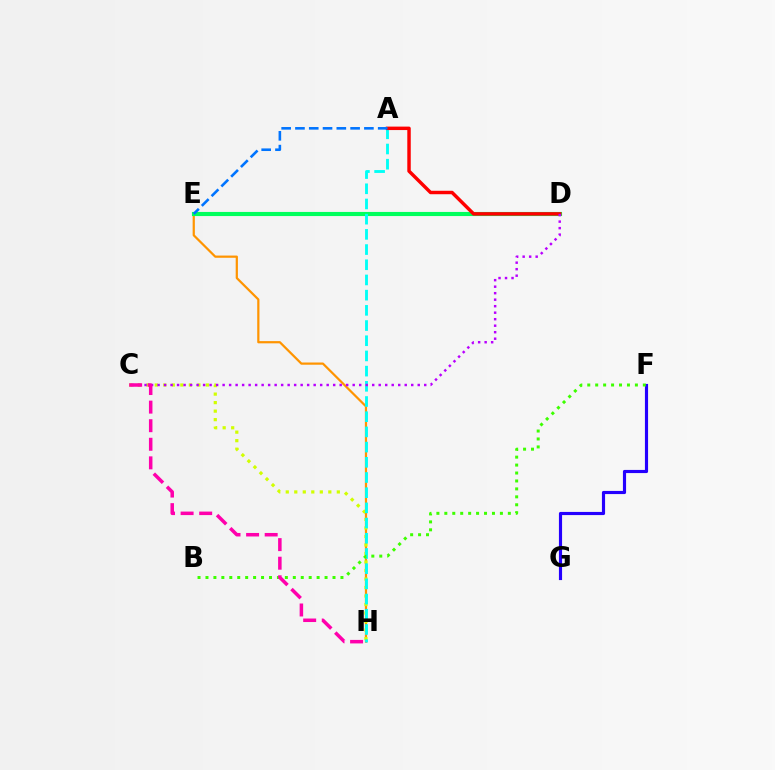{('E', 'H'): [{'color': '#ff9400', 'line_style': 'solid', 'thickness': 1.6}], ('D', 'E'): [{'color': '#00ff5c', 'line_style': 'solid', 'thickness': 2.97}], ('C', 'H'): [{'color': '#d1ff00', 'line_style': 'dotted', 'thickness': 2.31}, {'color': '#ff00ac', 'line_style': 'dashed', 'thickness': 2.52}], ('A', 'H'): [{'color': '#00fff6', 'line_style': 'dashed', 'thickness': 2.06}], ('F', 'G'): [{'color': '#2500ff', 'line_style': 'solid', 'thickness': 2.27}], ('A', 'D'): [{'color': '#ff0000', 'line_style': 'solid', 'thickness': 2.49}], ('C', 'D'): [{'color': '#b900ff', 'line_style': 'dotted', 'thickness': 1.77}], ('B', 'F'): [{'color': '#3dff00', 'line_style': 'dotted', 'thickness': 2.16}], ('A', 'E'): [{'color': '#0074ff', 'line_style': 'dashed', 'thickness': 1.87}]}